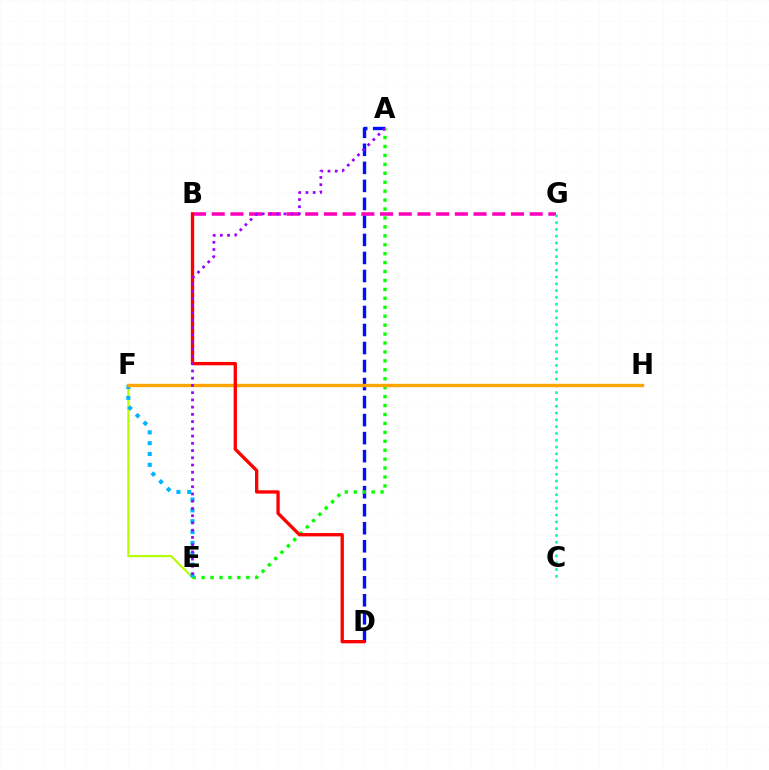{('E', 'F'): [{'color': '#b3ff00', 'line_style': 'solid', 'thickness': 1.54}, {'color': '#00b5ff', 'line_style': 'dotted', 'thickness': 2.94}], ('B', 'G'): [{'color': '#ff00bd', 'line_style': 'dashed', 'thickness': 2.54}], ('A', 'D'): [{'color': '#0010ff', 'line_style': 'dashed', 'thickness': 2.45}], ('A', 'E'): [{'color': '#08ff00', 'line_style': 'dotted', 'thickness': 2.43}, {'color': '#9b00ff', 'line_style': 'dotted', 'thickness': 1.97}], ('C', 'G'): [{'color': '#00ff9d', 'line_style': 'dotted', 'thickness': 1.85}], ('F', 'H'): [{'color': '#ffa500', 'line_style': 'solid', 'thickness': 2.45}], ('B', 'D'): [{'color': '#ff0000', 'line_style': 'solid', 'thickness': 2.4}]}